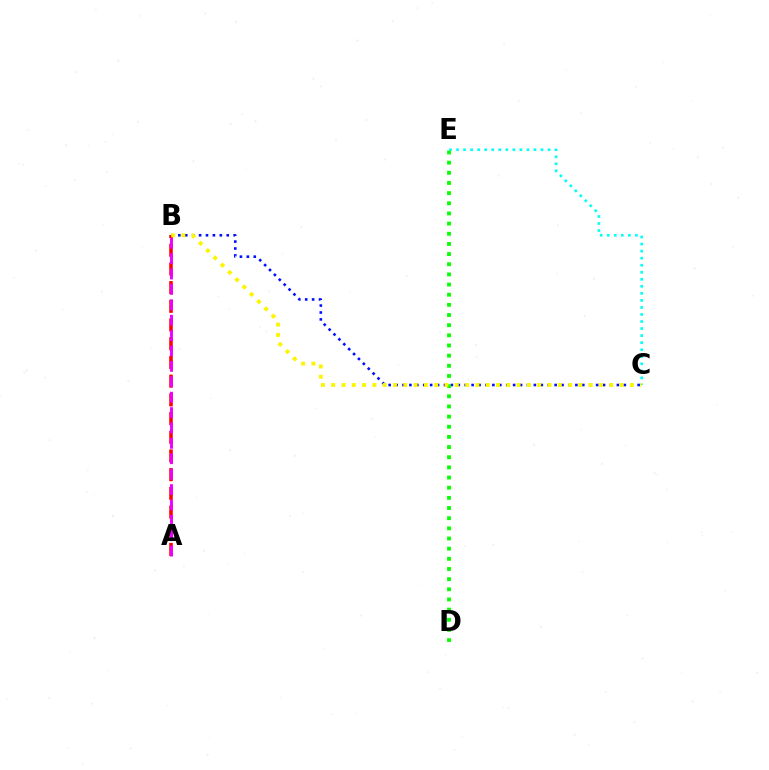{('A', 'B'): [{'color': '#ff0000', 'line_style': 'dashed', 'thickness': 2.54}, {'color': '#ee00ff', 'line_style': 'dashed', 'thickness': 2.09}], ('C', 'E'): [{'color': '#00fff6', 'line_style': 'dotted', 'thickness': 1.91}], ('B', 'C'): [{'color': '#0010ff', 'line_style': 'dotted', 'thickness': 1.88}, {'color': '#fcf500', 'line_style': 'dotted', 'thickness': 2.8}], ('D', 'E'): [{'color': '#08ff00', 'line_style': 'dotted', 'thickness': 2.76}]}